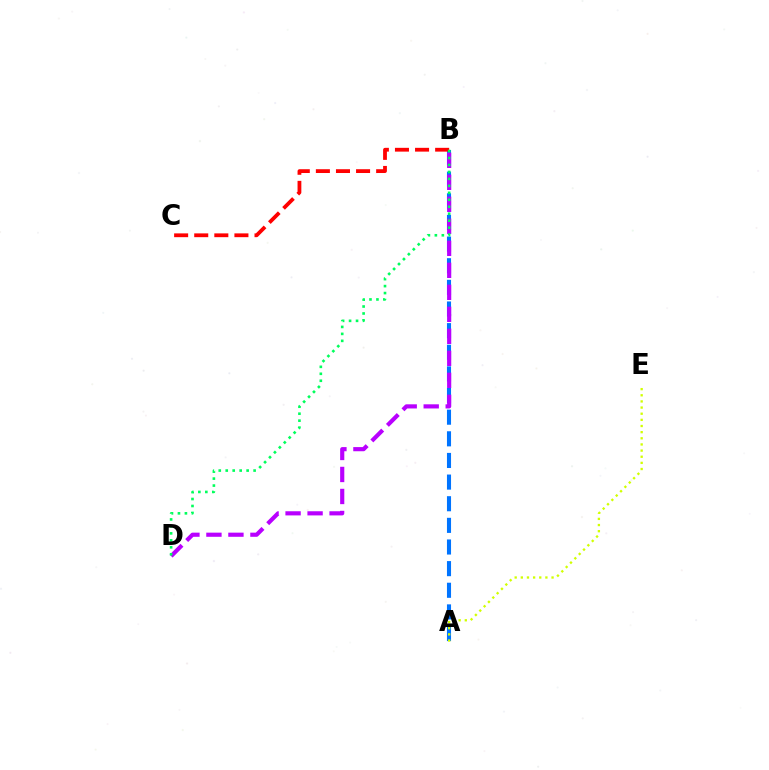{('A', 'B'): [{'color': '#0074ff', 'line_style': 'dashed', 'thickness': 2.94}], ('A', 'E'): [{'color': '#d1ff00', 'line_style': 'dotted', 'thickness': 1.67}], ('B', 'C'): [{'color': '#ff0000', 'line_style': 'dashed', 'thickness': 2.73}], ('B', 'D'): [{'color': '#b900ff', 'line_style': 'dashed', 'thickness': 2.99}, {'color': '#00ff5c', 'line_style': 'dotted', 'thickness': 1.89}]}